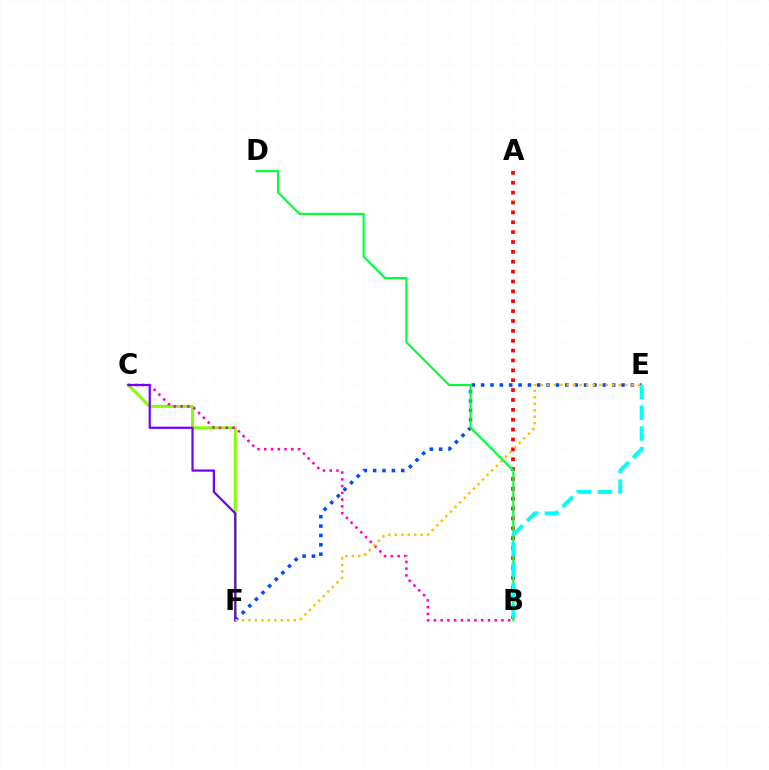{('C', 'F'): [{'color': '#84ff00', 'line_style': 'solid', 'thickness': 2.17}, {'color': '#7200ff', 'line_style': 'solid', 'thickness': 1.6}], ('B', 'C'): [{'color': '#ff00cf', 'line_style': 'dotted', 'thickness': 1.84}], ('A', 'B'): [{'color': '#ff0000', 'line_style': 'dotted', 'thickness': 2.68}], ('E', 'F'): [{'color': '#004bff', 'line_style': 'dotted', 'thickness': 2.54}, {'color': '#ffbd00', 'line_style': 'dotted', 'thickness': 1.76}], ('B', 'D'): [{'color': '#00ff39', 'line_style': 'solid', 'thickness': 1.54}], ('B', 'E'): [{'color': '#00fff6', 'line_style': 'dashed', 'thickness': 2.81}]}